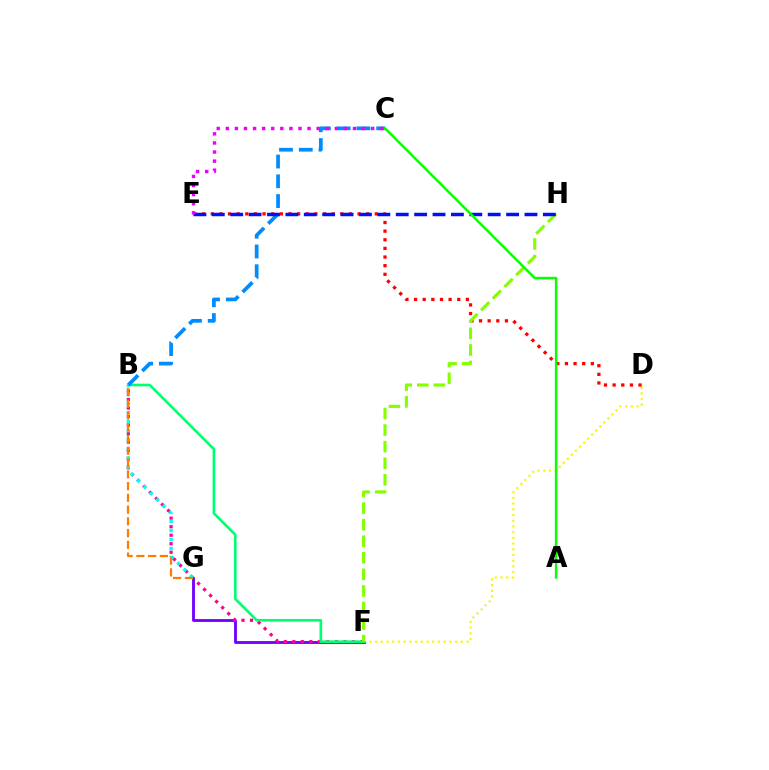{('F', 'G'): [{'color': '#7200ff', 'line_style': 'solid', 'thickness': 2.05}], ('B', 'F'): [{'color': '#ff0094', 'line_style': 'dotted', 'thickness': 2.32}, {'color': '#00ff74', 'line_style': 'solid', 'thickness': 1.9}], ('D', 'F'): [{'color': '#fcf500', 'line_style': 'dotted', 'thickness': 1.55}], ('D', 'E'): [{'color': '#ff0000', 'line_style': 'dotted', 'thickness': 2.35}], ('B', 'G'): [{'color': '#00fff6', 'line_style': 'dotted', 'thickness': 2.45}, {'color': '#ff7c00', 'line_style': 'dashed', 'thickness': 1.6}], ('F', 'H'): [{'color': '#84ff00', 'line_style': 'dashed', 'thickness': 2.25}], ('B', 'C'): [{'color': '#008cff', 'line_style': 'dashed', 'thickness': 2.68}], ('E', 'H'): [{'color': '#0010ff', 'line_style': 'dashed', 'thickness': 2.5}], ('A', 'C'): [{'color': '#08ff00', 'line_style': 'solid', 'thickness': 1.79}], ('C', 'E'): [{'color': '#ee00ff', 'line_style': 'dotted', 'thickness': 2.47}]}